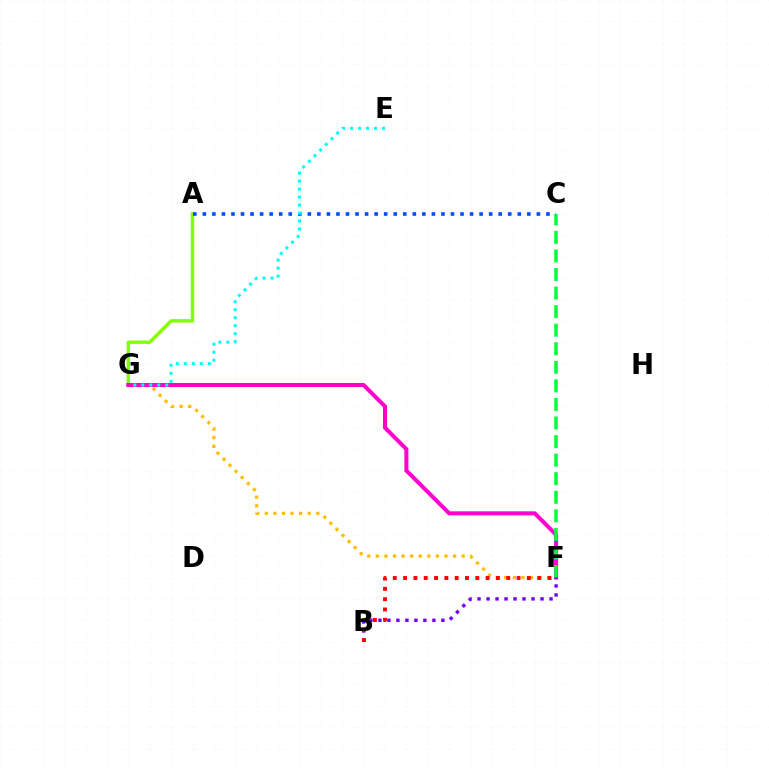{('F', 'G'): [{'color': '#ffbd00', 'line_style': 'dotted', 'thickness': 2.33}, {'color': '#ff00cf', 'line_style': 'solid', 'thickness': 2.91}], ('A', 'G'): [{'color': '#84ff00', 'line_style': 'solid', 'thickness': 2.44}], ('C', 'F'): [{'color': '#00ff39', 'line_style': 'dashed', 'thickness': 2.52}], ('B', 'F'): [{'color': '#7200ff', 'line_style': 'dotted', 'thickness': 2.44}, {'color': '#ff0000', 'line_style': 'dotted', 'thickness': 2.8}], ('A', 'C'): [{'color': '#004bff', 'line_style': 'dotted', 'thickness': 2.59}], ('E', 'G'): [{'color': '#00fff6', 'line_style': 'dotted', 'thickness': 2.17}]}